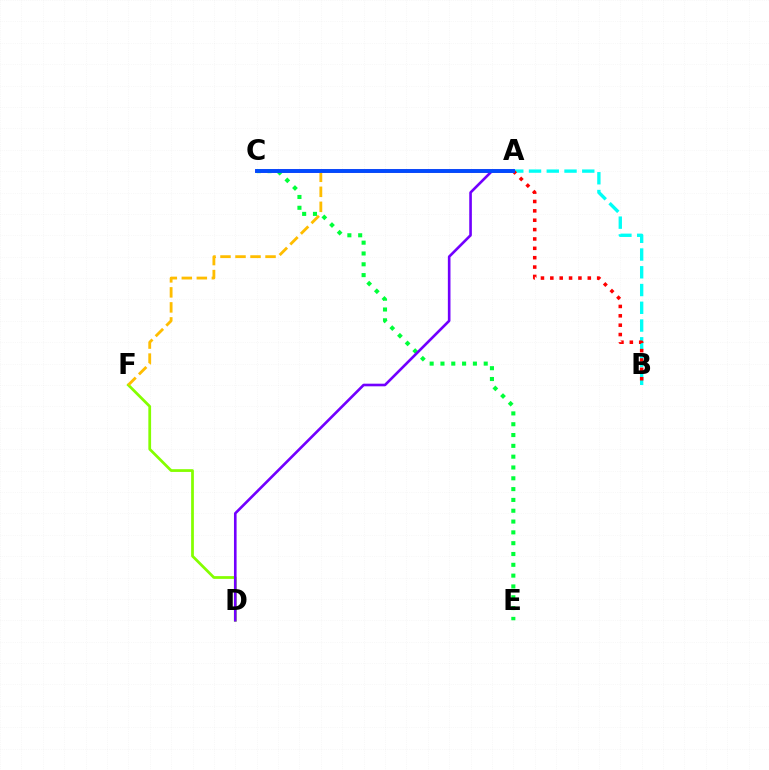{('A', 'B'): [{'color': '#00fff6', 'line_style': 'dashed', 'thickness': 2.41}, {'color': '#ff0000', 'line_style': 'dotted', 'thickness': 2.55}], ('D', 'F'): [{'color': '#84ff00', 'line_style': 'solid', 'thickness': 1.98}], ('A', 'C'): [{'color': '#ff00cf', 'line_style': 'solid', 'thickness': 2.63}, {'color': '#004bff', 'line_style': 'solid', 'thickness': 2.78}], ('A', 'F'): [{'color': '#ffbd00', 'line_style': 'dashed', 'thickness': 2.04}], ('C', 'E'): [{'color': '#00ff39', 'line_style': 'dotted', 'thickness': 2.94}], ('A', 'D'): [{'color': '#7200ff', 'line_style': 'solid', 'thickness': 1.89}]}